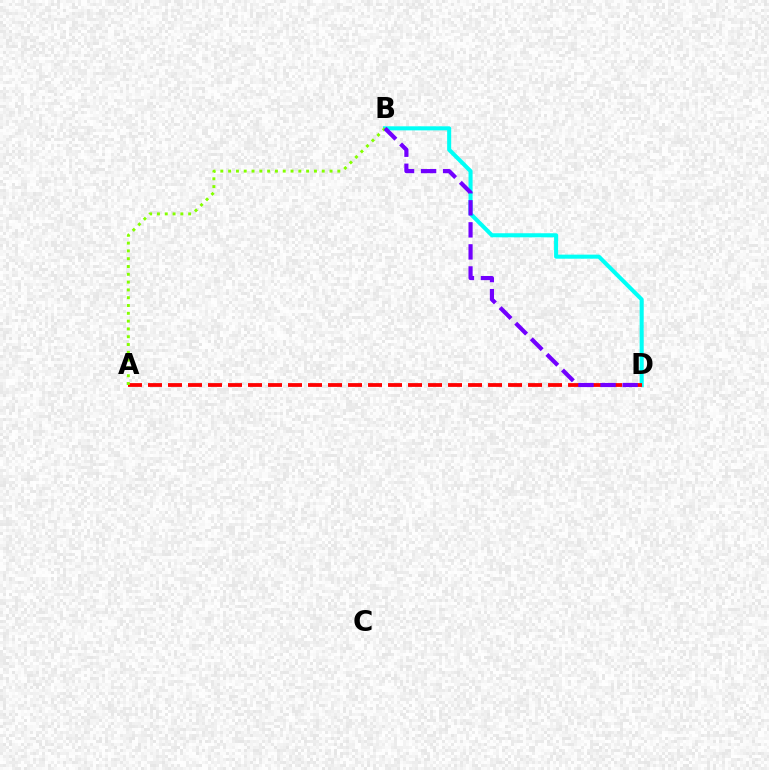{('B', 'D'): [{'color': '#00fff6', 'line_style': 'solid', 'thickness': 2.92}, {'color': '#7200ff', 'line_style': 'dashed', 'thickness': 2.99}], ('A', 'D'): [{'color': '#ff0000', 'line_style': 'dashed', 'thickness': 2.72}], ('A', 'B'): [{'color': '#84ff00', 'line_style': 'dotted', 'thickness': 2.12}]}